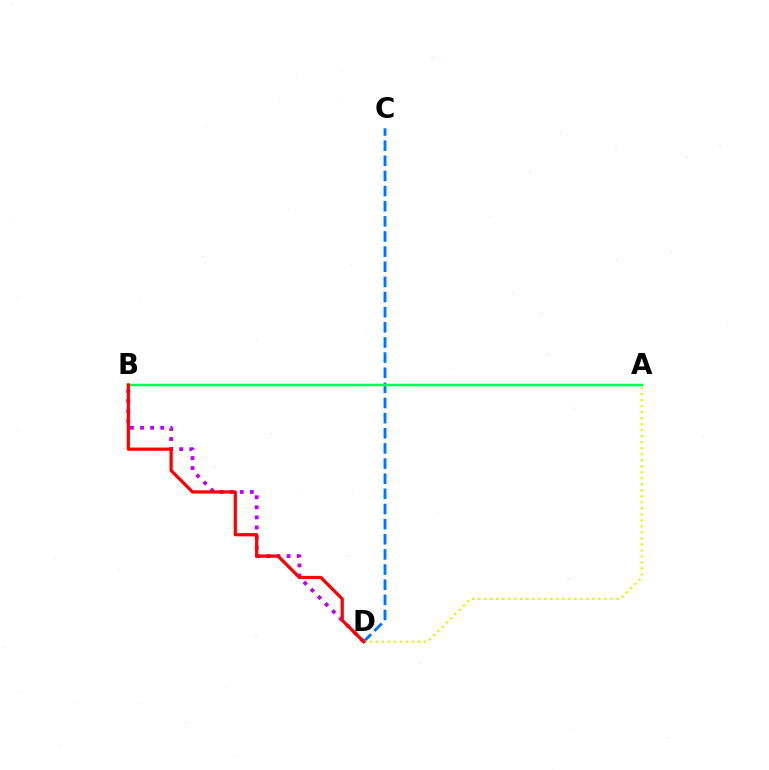{('C', 'D'): [{'color': '#0074ff', 'line_style': 'dashed', 'thickness': 2.06}], ('A', 'D'): [{'color': '#d1ff00', 'line_style': 'dotted', 'thickness': 1.63}], ('B', 'D'): [{'color': '#b900ff', 'line_style': 'dotted', 'thickness': 2.74}, {'color': '#ff0000', 'line_style': 'solid', 'thickness': 2.32}], ('A', 'B'): [{'color': '#00ff5c', 'line_style': 'solid', 'thickness': 1.8}]}